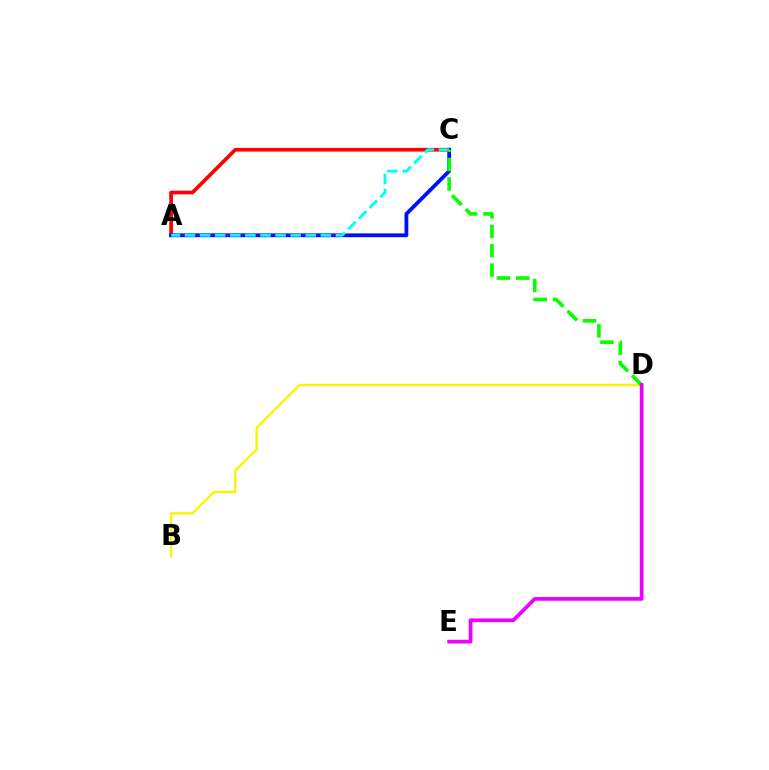{('A', 'C'): [{'color': '#ff0000', 'line_style': 'solid', 'thickness': 2.66}, {'color': '#0010ff', 'line_style': 'solid', 'thickness': 2.74}, {'color': '#00fff6', 'line_style': 'dashed', 'thickness': 2.05}], ('B', 'D'): [{'color': '#fcf500', 'line_style': 'solid', 'thickness': 1.72}], ('C', 'D'): [{'color': '#08ff00', 'line_style': 'dashed', 'thickness': 2.64}], ('D', 'E'): [{'color': '#ee00ff', 'line_style': 'solid', 'thickness': 2.69}]}